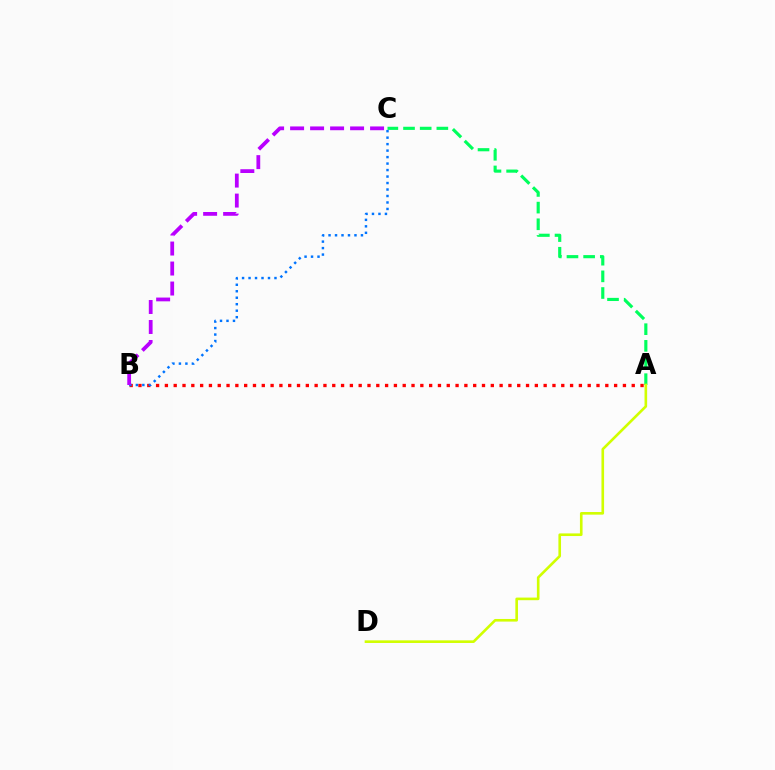{('A', 'B'): [{'color': '#ff0000', 'line_style': 'dotted', 'thickness': 2.39}], ('A', 'C'): [{'color': '#00ff5c', 'line_style': 'dashed', 'thickness': 2.26}], ('A', 'D'): [{'color': '#d1ff00', 'line_style': 'solid', 'thickness': 1.89}], ('B', 'C'): [{'color': '#0074ff', 'line_style': 'dotted', 'thickness': 1.76}, {'color': '#b900ff', 'line_style': 'dashed', 'thickness': 2.72}]}